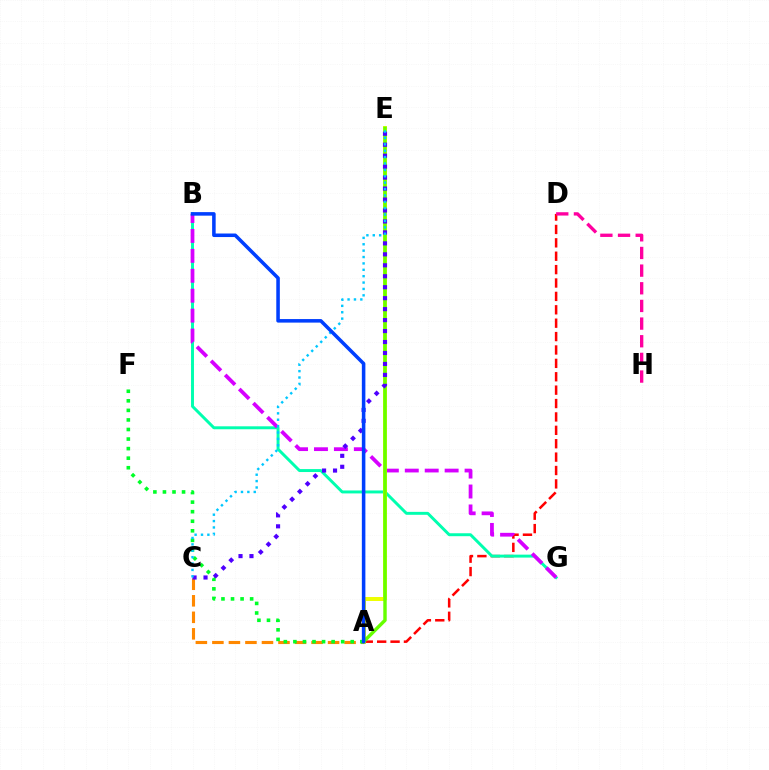{('A', 'D'): [{'color': '#ff0000', 'line_style': 'dashed', 'thickness': 1.82}], ('B', 'G'): [{'color': '#00ffaf', 'line_style': 'solid', 'thickness': 2.12}, {'color': '#d600ff', 'line_style': 'dashed', 'thickness': 2.71}], ('D', 'H'): [{'color': '#ff00a0', 'line_style': 'dashed', 'thickness': 2.4}], ('A', 'C'): [{'color': '#ff8800', 'line_style': 'dashed', 'thickness': 2.24}], ('A', 'E'): [{'color': '#eeff00', 'line_style': 'solid', 'thickness': 2.86}, {'color': '#66ff00', 'line_style': 'solid', 'thickness': 2.47}], ('A', 'F'): [{'color': '#00ff27', 'line_style': 'dotted', 'thickness': 2.6}], ('C', 'E'): [{'color': '#4f00ff', 'line_style': 'dotted', 'thickness': 2.98}, {'color': '#00c7ff', 'line_style': 'dotted', 'thickness': 1.73}], ('A', 'B'): [{'color': '#003fff', 'line_style': 'solid', 'thickness': 2.55}]}